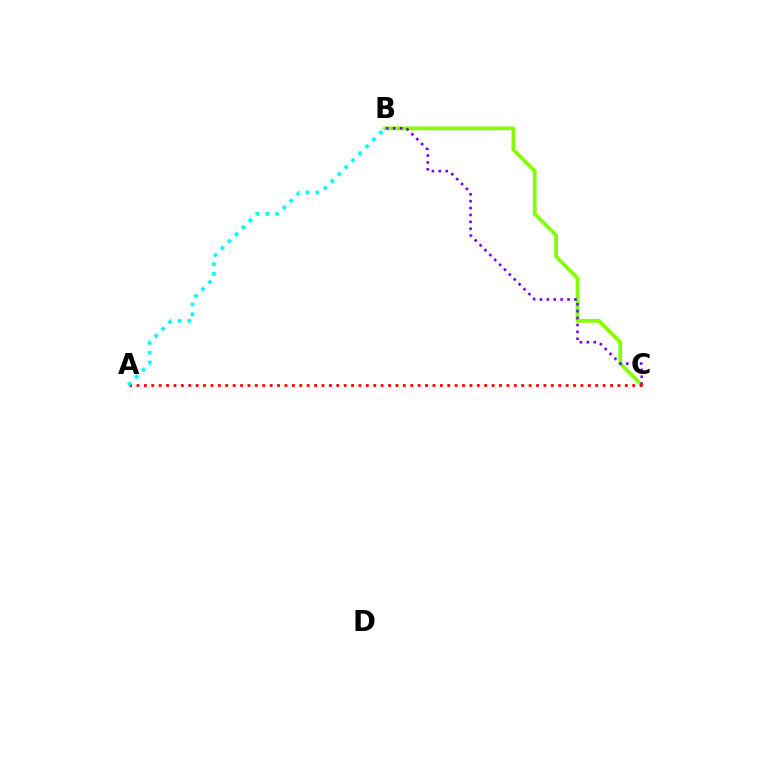{('B', 'C'): [{'color': '#84ff00', 'line_style': 'solid', 'thickness': 2.7}, {'color': '#7200ff', 'line_style': 'dotted', 'thickness': 1.87}], ('A', 'C'): [{'color': '#ff0000', 'line_style': 'dotted', 'thickness': 2.01}], ('A', 'B'): [{'color': '#00fff6', 'line_style': 'dotted', 'thickness': 2.67}]}